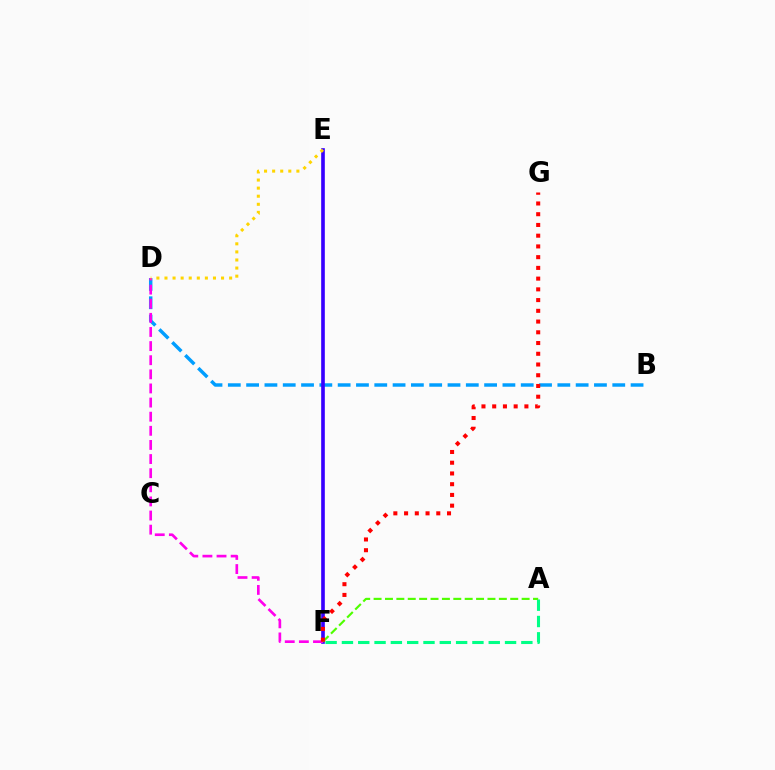{('A', 'F'): [{'color': '#00ff86', 'line_style': 'dashed', 'thickness': 2.22}, {'color': '#4fff00', 'line_style': 'dashed', 'thickness': 1.55}], ('B', 'D'): [{'color': '#009eff', 'line_style': 'dashed', 'thickness': 2.49}], ('E', 'F'): [{'color': '#3700ff', 'line_style': 'solid', 'thickness': 2.62}], ('D', 'F'): [{'color': '#ff00ed', 'line_style': 'dashed', 'thickness': 1.92}], ('F', 'G'): [{'color': '#ff0000', 'line_style': 'dotted', 'thickness': 2.92}], ('D', 'E'): [{'color': '#ffd500', 'line_style': 'dotted', 'thickness': 2.2}]}